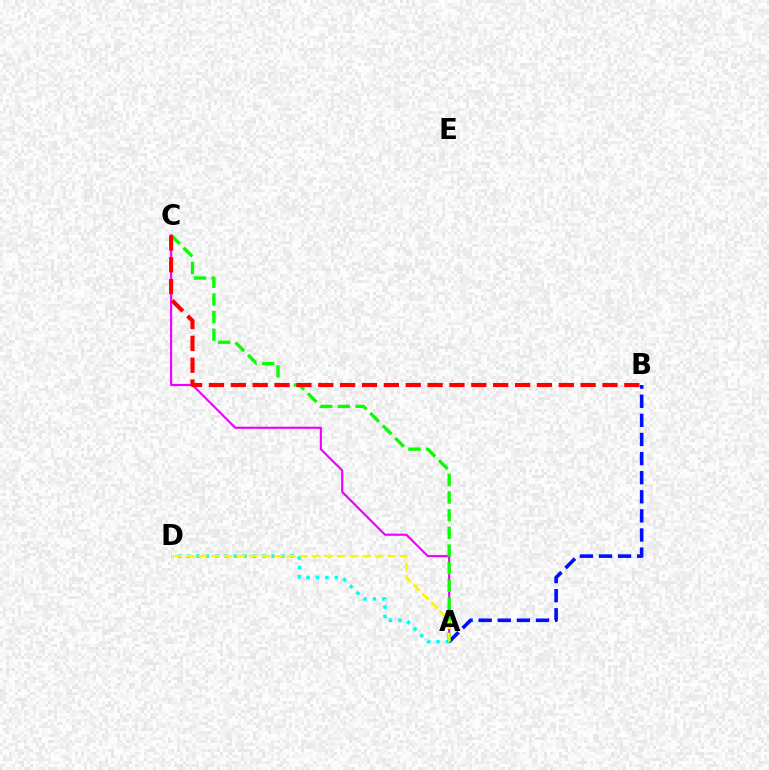{('A', 'C'): [{'color': '#ee00ff', 'line_style': 'solid', 'thickness': 1.54}, {'color': '#08ff00', 'line_style': 'dashed', 'thickness': 2.4}], ('A', 'B'): [{'color': '#0010ff', 'line_style': 'dashed', 'thickness': 2.6}], ('A', 'D'): [{'color': '#00fff6', 'line_style': 'dotted', 'thickness': 2.55}, {'color': '#fcf500', 'line_style': 'dashed', 'thickness': 1.71}], ('B', 'C'): [{'color': '#ff0000', 'line_style': 'dashed', 'thickness': 2.97}]}